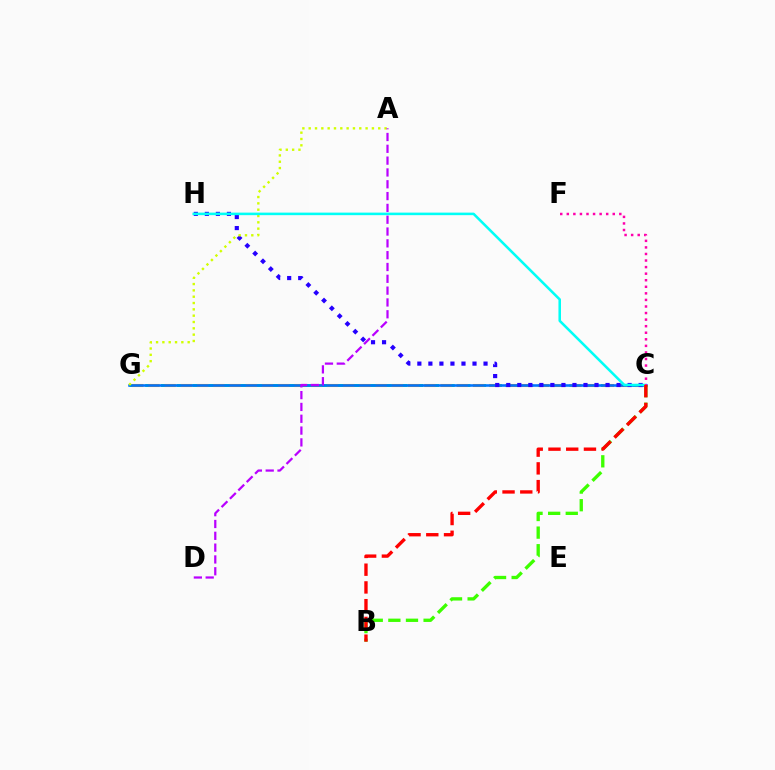{('C', 'G'): [{'color': '#00ff5c', 'line_style': 'dashed', 'thickness': 2.13}, {'color': '#ff9400', 'line_style': 'dashed', 'thickness': 2.2}, {'color': '#0074ff', 'line_style': 'solid', 'thickness': 1.85}], ('C', 'H'): [{'color': '#2500ff', 'line_style': 'dotted', 'thickness': 3.0}, {'color': '#00fff6', 'line_style': 'solid', 'thickness': 1.83}], ('A', 'G'): [{'color': '#d1ff00', 'line_style': 'dotted', 'thickness': 1.72}], ('B', 'C'): [{'color': '#3dff00', 'line_style': 'dashed', 'thickness': 2.39}, {'color': '#ff0000', 'line_style': 'dashed', 'thickness': 2.41}], ('A', 'D'): [{'color': '#b900ff', 'line_style': 'dashed', 'thickness': 1.61}], ('C', 'F'): [{'color': '#ff00ac', 'line_style': 'dotted', 'thickness': 1.78}]}